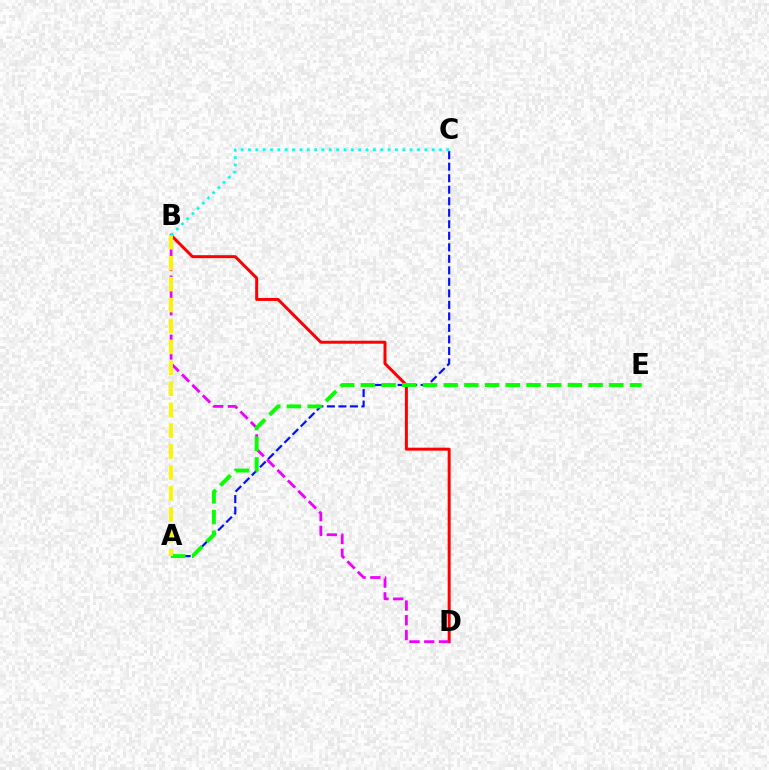{('B', 'D'): [{'color': '#ff0000', 'line_style': 'solid', 'thickness': 2.15}, {'color': '#ee00ff', 'line_style': 'dashed', 'thickness': 2.01}], ('A', 'C'): [{'color': '#0010ff', 'line_style': 'dashed', 'thickness': 1.56}], ('A', 'E'): [{'color': '#08ff00', 'line_style': 'dashed', 'thickness': 2.81}], ('A', 'B'): [{'color': '#fcf500', 'line_style': 'dashed', 'thickness': 2.84}], ('B', 'C'): [{'color': '#00fff6', 'line_style': 'dotted', 'thickness': 2.0}]}